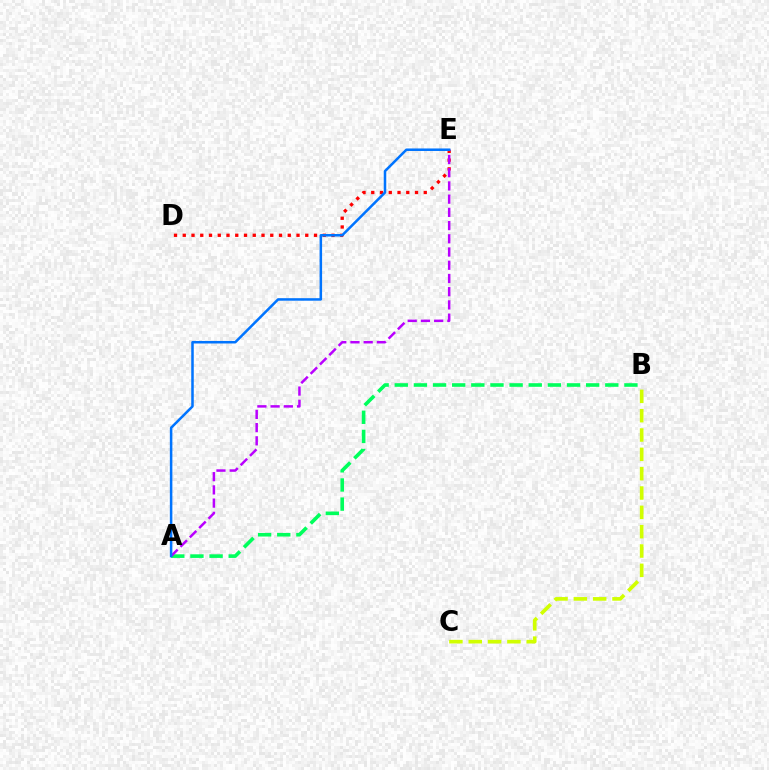{('A', 'B'): [{'color': '#00ff5c', 'line_style': 'dashed', 'thickness': 2.6}], ('D', 'E'): [{'color': '#ff0000', 'line_style': 'dotted', 'thickness': 2.38}], ('A', 'E'): [{'color': '#b900ff', 'line_style': 'dashed', 'thickness': 1.8}, {'color': '#0074ff', 'line_style': 'solid', 'thickness': 1.82}], ('B', 'C'): [{'color': '#d1ff00', 'line_style': 'dashed', 'thickness': 2.63}]}